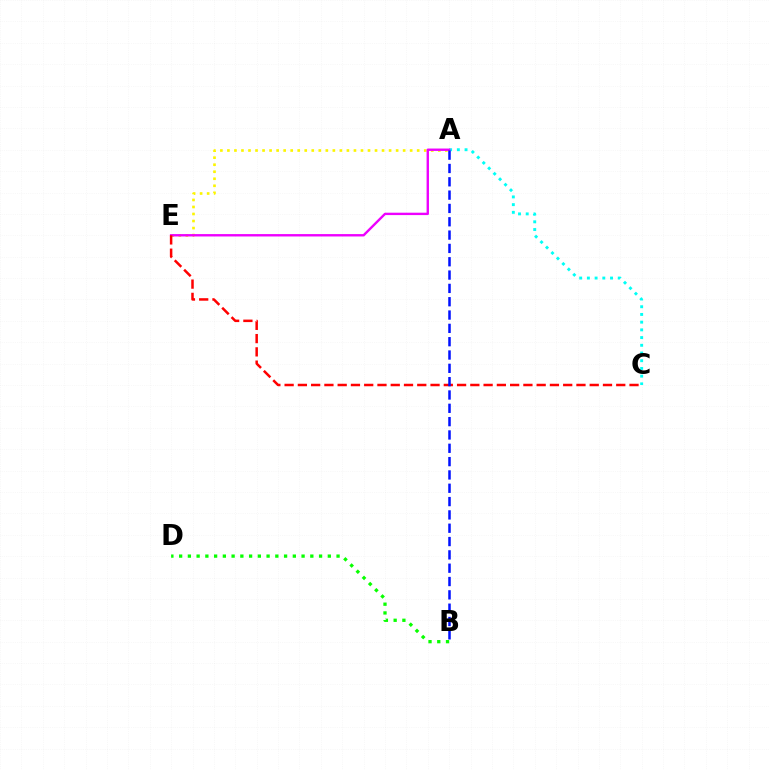{('A', 'C'): [{'color': '#00fff6', 'line_style': 'dotted', 'thickness': 2.1}], ('A', 'E'): [{'color': '#fcf500', 'line_style': 'dotted', 'thickness': 1.91}, {'color': '#ee00ff', 'line_style': 'solid', 'thickness': 1.72}], ('C', 'E'): [{'color': '#ff0000', 'line_style': 'dashed', 'thickness': 1.8}], ('B', 'D'): [{'color': '#08ff00', 'line_style': 'dotted', 'thickness': 2.38}], ('A', 'B'): [{'color': '#0010ff', 'line_style': 'dashed', 'thickness': 1.81}]}